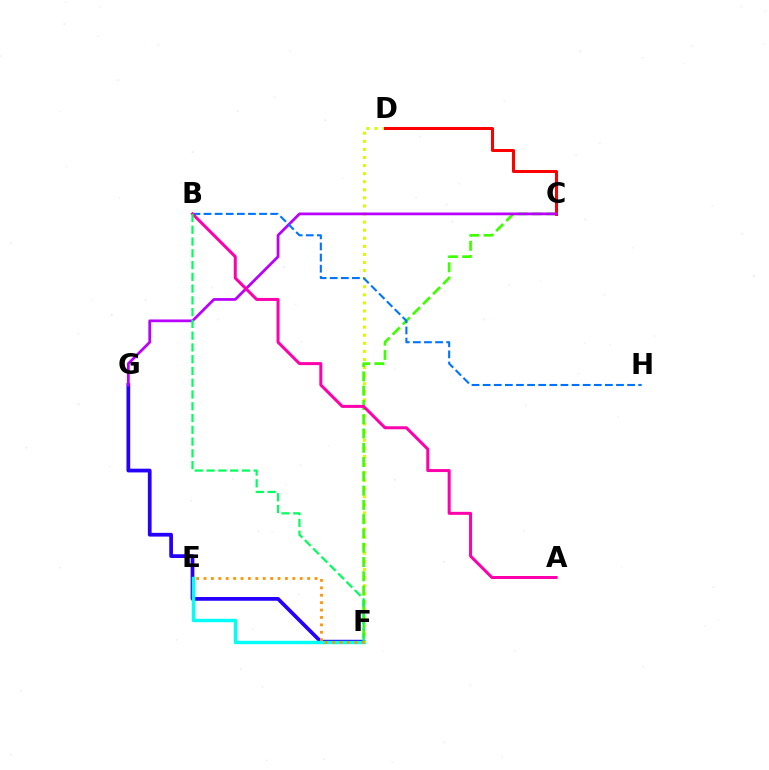{('F', 'G'): [{'color': '#2500ff', 'line_style': 'solid', 'thickness': 2.69}], ('E', 'F'): [{'color': '#00fff6', 'line_style': 'solid', 'thickness': 2.46}, {'color': '#ff9400', 'line_style': 'dotted', 'thickness': 2.01}], ('D', 'F'): [{'color': '#d1ff00', 'line_style': 'dotted', 'thickness': 2.19}], ('C', 'D'): [{'color': '#ff0000', 'line_style': 'solid', 'thickness': 2.17}], ('C', 'F'): [{'color': '#3dff00', 'line_style': 'dashed', 'thickness': 1.94}], ('C', 'G'): [{'color': '#b900ff', 'line_style': 'solid', 'thickness': 1.98}], ('B', 'H'): [{'color': '#0074ff', 'line_style': 'dashed', 'thickness': 1.51}], ('A', 'B'): [{'color': '#ff00ac', 'line_style': 'solid', 'thickness': 2.16}], ('B', 'F'): [{'color': '#00ff5c', 'line_style': 'dashed', 'thickness': 1.6}]}